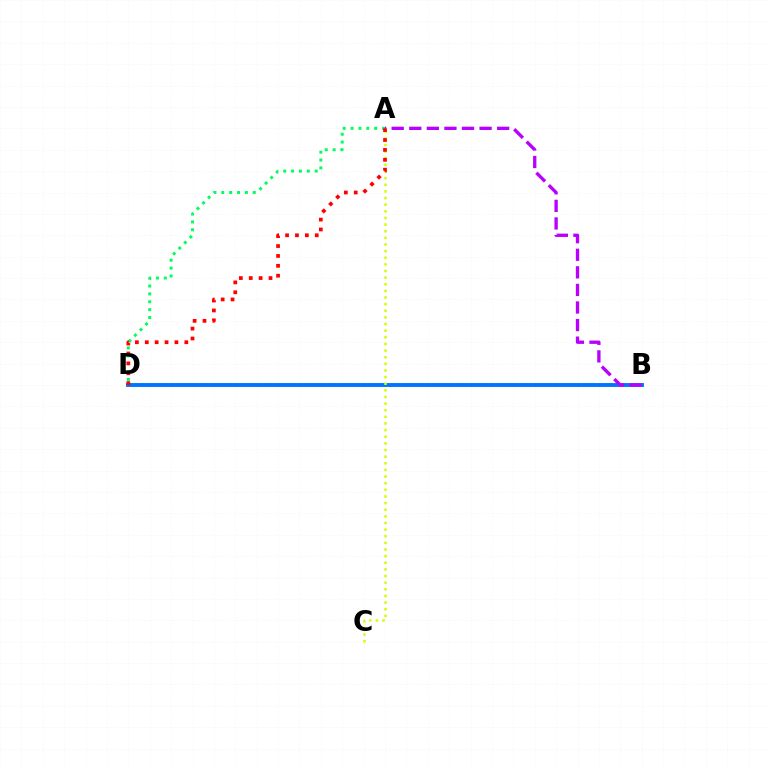{('A', 'D'): [{'color': '#00ff5c', 'line_style': 'dotted', 'thickness': 2.14}, {'color': '#ff0000', 'line_style': 'dotted', 'thickness': 2.69}], ('B', 'D'): [{'color': '#0074ff', 'line_style': 'solid', 'thickness': 2.8}], ('A', 'B'): [{'color': '#b900ff', 'line_style': 'dashed', 'thickness': 2.39}], ('A', 'C'): [{'color': '#d1ff00', 'line_style': 'dotted', 'thickness': 1.8}]}